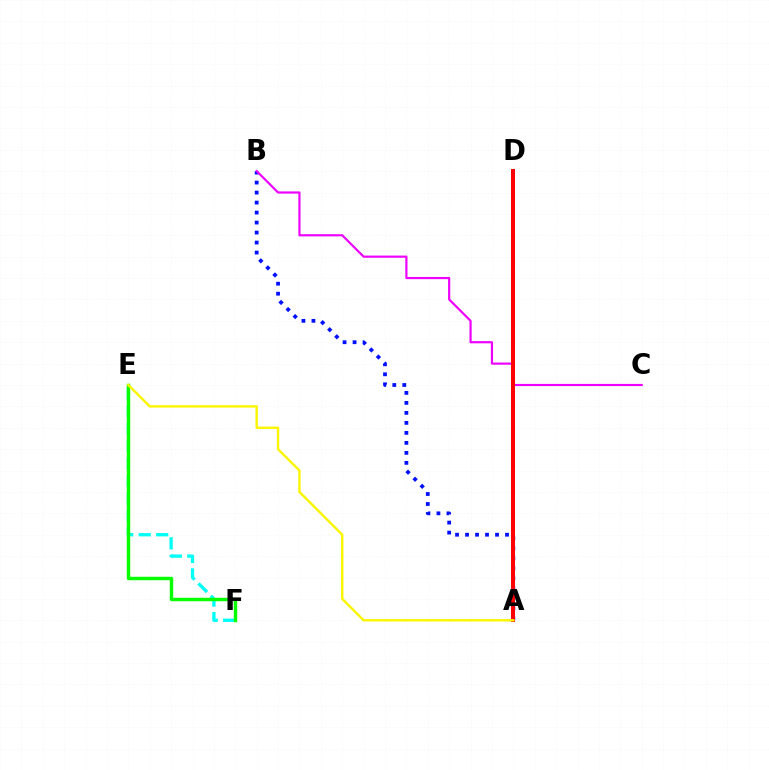{('A', 'B'): [{'color': '#0010ff', 'line_style': 'dotted', 'thickness': 2.72}], ('B', 'C'): [{'color': '#ee00ff', 'line_style': 'solid', 'thickness': 1.57}], ('A', 'D'): [{'color': '#ff0000', 'line_style': 'solid', 'thickness': 2.89}], ('E', 'F'): [{'color': '#00fff6', 'line_style': 'dashed', 'thickness': 2.38}, {'color': '#08ff00', 'line_style': 'solid', 'thickness': 2.48}], ('A', 'E'): [{'color': '#fcf500', 'line_style': 'solid', 'thickness': 1.72}]}